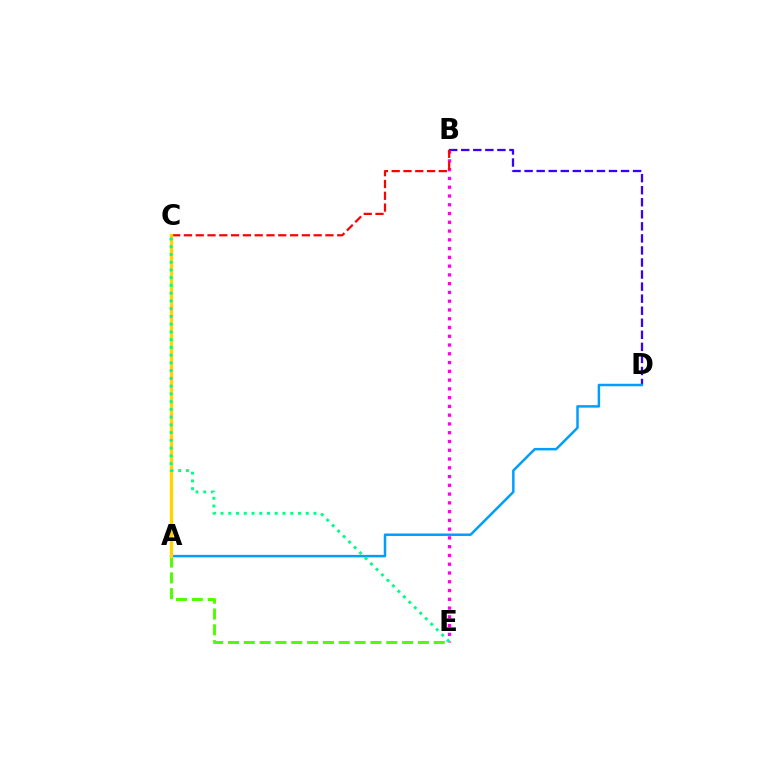{('B', 'D'): [{'color': '#3700ff', 'line_style': 'dashed', 'thickness': 1.64}], ('B', 'E'): [{'color': '#ff00ed', 'line_style': 'dotted', 'thickness': 2.38}], ('A', 'E'): [{'color': '#4fff00', 'line_style': 'dashed', 'thickness': 2.15}], ('B', 'C'): [{'color': '#ff0000', 'line_style': 'dashed', 'thickness': 1.6}], ('A', 'D'): [{'color': '#009eff', 'line_style': 'solid', 'thickness': 1.79}], ('A', 'C'): [{'color': '#ffd500', 'line_style': 'solid', 'thickness': 2.41}], ('C', 'E'): [{'color': '#00ff86', 'line_style': 'dotted', 'thickness': 2.1}]}